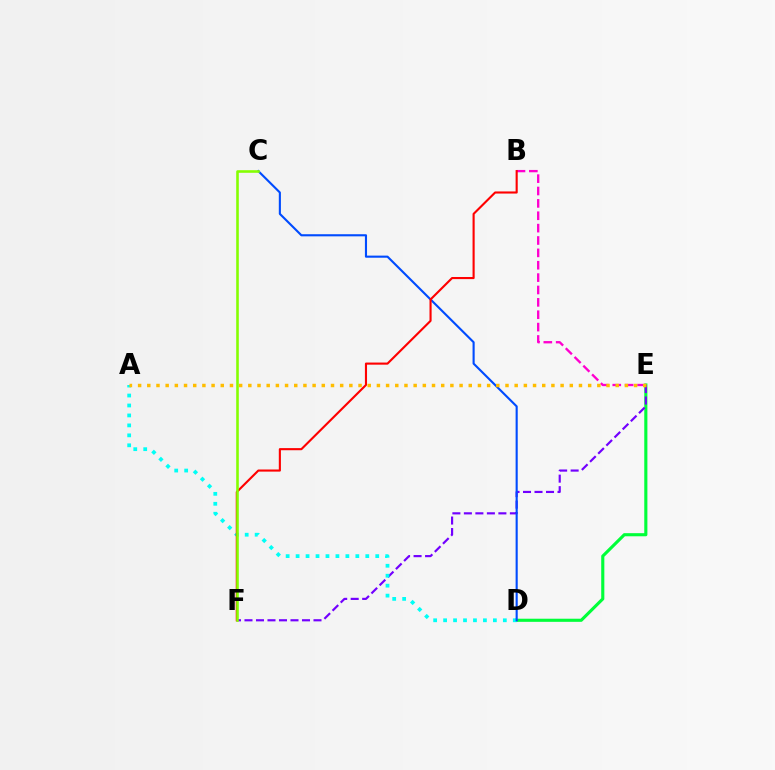{('D', 'E'): [{'color': '#00ff39', 'line_style': 'solid', 'thickness': 2.25}], ('B', 'E'): [{'color': '#ff00cf', 'line_style': 'dashed', 'thickness': 1.68}], ('E', 'F'): [{'color': '#7200ff', 'line_style': 'dashed', 'thickness': 1.56}], ('A', 'D'): [{'color': '#00fff6', 'line_style': 'dotted', 'thickness': 2.7}], ('C', 'D'): [{'color': '#004bff', 'line_style': 'solid', 'thickness': 1.52}], ('A', 'E'): [{'color': '#ffbd00', 'line_style': 'dotted', 'thickness': 2.5}], ('B', 'F'): [{'color': '#ff0000', 'line_style': 'solid', 'thickness': 1.52}], ('C', 'F'): [{'color': '#84ff00', 'line_style': 'solid', 'thickness': 1.87}]}